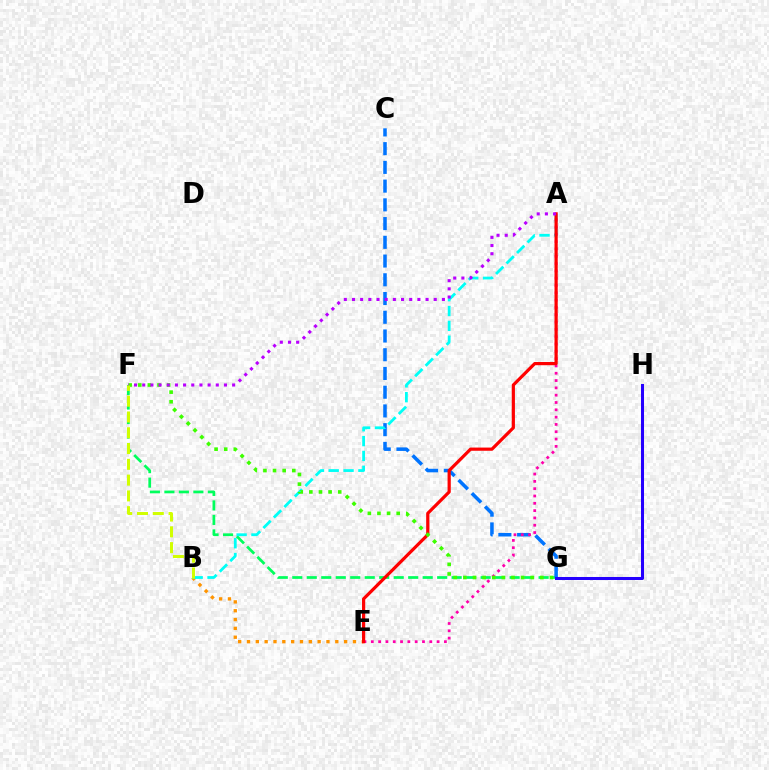{('F', 'G'): [{'color': '#00ff5c', 'line_style': 'dashed', 'thickness': 1.97}, {'color': '#3dff00', 'line_style': 'dotted', 'thickness': 2.61}], ('C', 'G'): [{'color': '#0074ff', 'line_style': 'dashed', 'thickness': 2.55}], ('B', 'E'): [{'color': '#ff9400', 'line_style': 'dotted', 'thickness': 2.4}], ('A', 'B'): [{'color': '#00fff6', 'line_style': 'dashed', 'thickness': 2.02}], ('A', 'E'): [{'color': '#ff00ac', 'line_style': 'dotted', 'thickness': 1.99}, {'color': '#ff0000', 'line_style': 'solid', 'thickness': 2.3}], ('G', 'H'): [{'color': '#2500ff', 'line_style': 'solid', 'thickness': 2.18}], ('A', 'F'): [{'color': '#b900ff', 'line_style': 'dotted', 'thickness': 2.22}], ('B', 'F'): [{'color': '#d1ff00', 'line_style': 'dashed', 'thickness': 2.14}]}